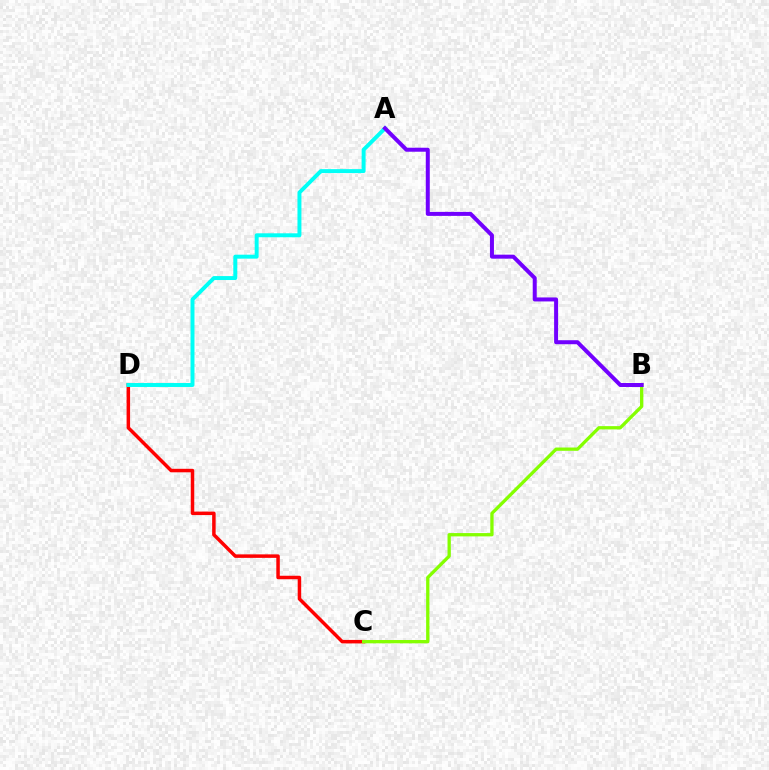{('C', 'D'): [{'color': '#ff0000', 'line_style': 'solid', 'thickness': 2.51}], ('A', 'D'): [{'color': '#00fff6', 'line_style': 'solid', 'thickness': 2.84}], ('B', 'C'): [{'color': '#84ff00', 'line_style': 'solid', 'thickness': 2.37}], ('A', 'B'): [{'color': '#7200ff', 'line_style': 'solid', 'thickness': 2.88}]}